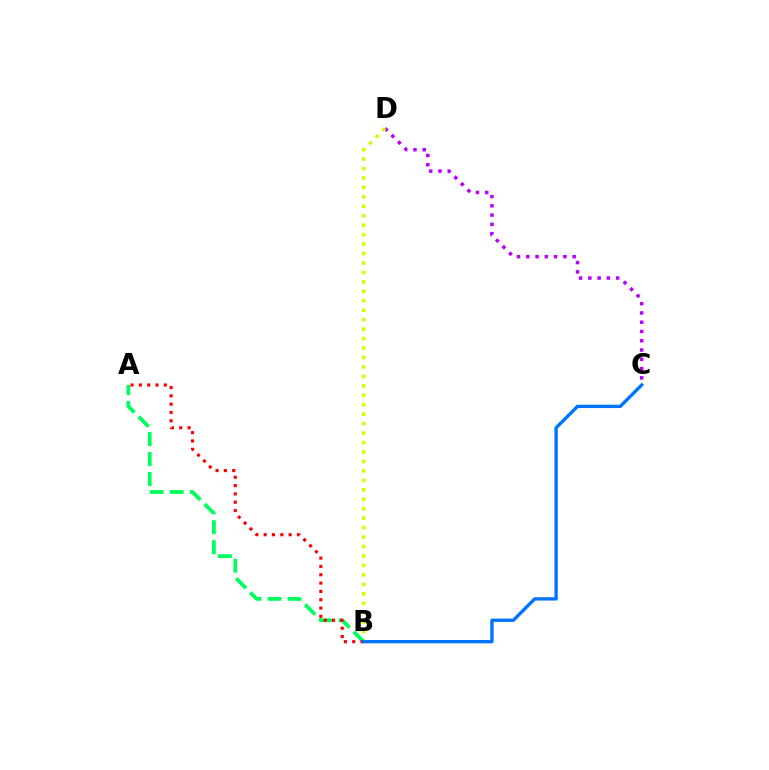{('C', 'D'): [{'color': '#b900ff', 'line_style': 'dotted', 'thickness': 2.52}], ('B', 'D'): [{'color': '#d1ff00', 'line_style': 'dotted', 'thickness': 2.57}], ('A', 'B'): [{'color': '#00ff5c', 'line_style': 'dashed', 'thickness': 2.71}, {'color': '#ff0000', 'line_style': 'dotted', 'thickness': 2.26}], ('B', 'C'): [{'color': '#0074ff', 'line_style': 'solid', 'thickness': 2.4}]}